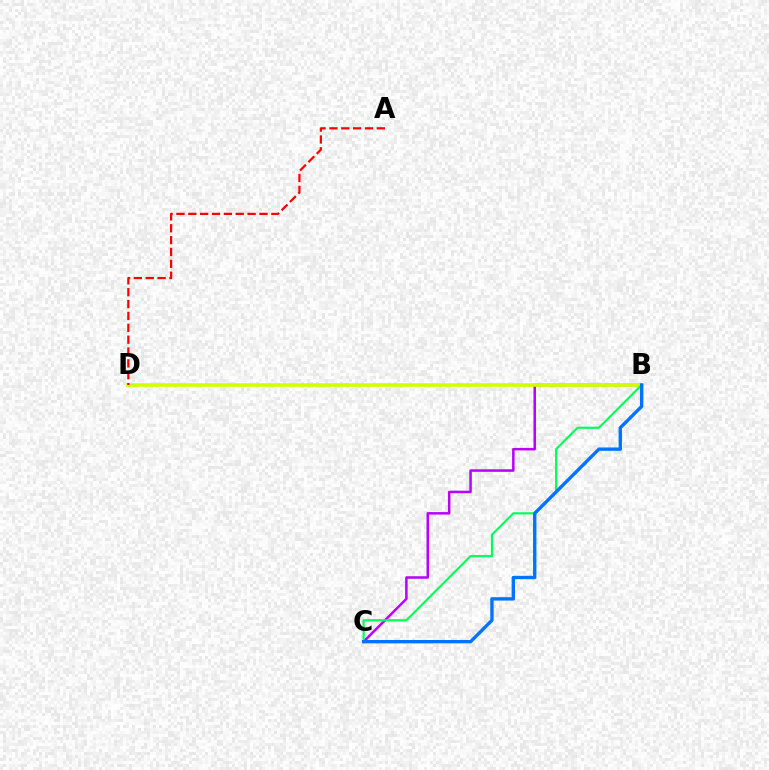{('B', 'C'): [{'color': '#b900ff', 'line_style': 'solid', 'thickness': 1.8}, {'color': '#00ff5c', 'line_style': 'solid', 'thickness': 1.55}, {'color': '#0074ff', 'line_style': 'solid', 'thickness': 2.42}], ('B', 'D'): [{'color': '#d1ff00', 'line_style': 'solid', 'thickness': 2.59}], ('A', 'D'): [{'color': '#ff0000', 'line_style': 'dashed', 'thickness': 1.61}]}